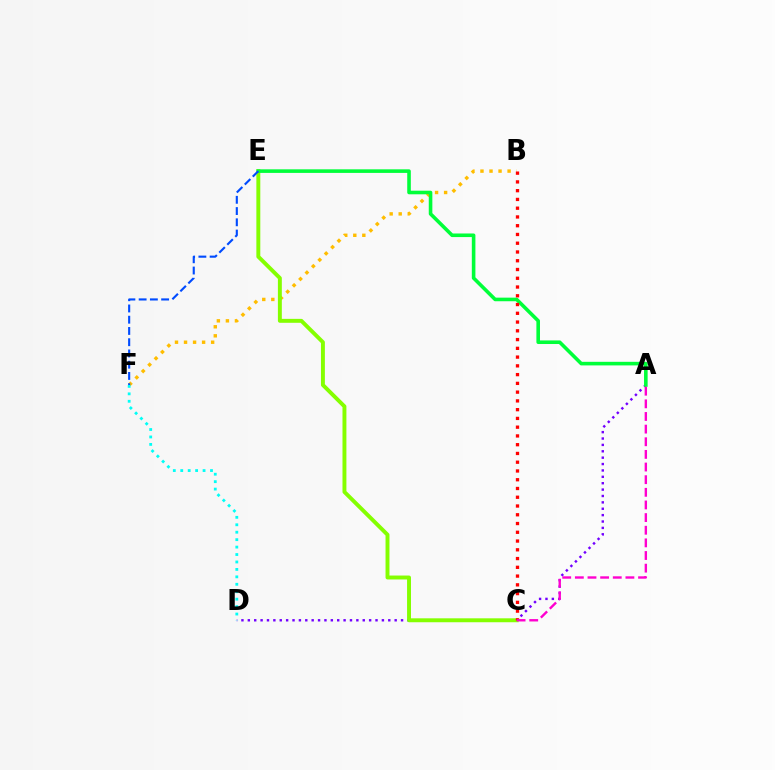{('A', 'D'): [{'color': '#7200ff', 'line_style': 'dotted', 'thickness': 1.73}], ('B', 'F'): [{'color': '#ffbd00', 'line_style': 'dotted', 'thickness': 2.46}], ('C', 'E'): [{'color': '#84ff00', 'line_style': 'solid', 'thickness': 2.83}], ('A', 'E'): [{'color': '#00ff39', 'line_style': 'solid', 'thickness': 2.59}], ('B', 'C'): [{'color': '#ff0000', 'line_style': 'dotted', 'thickness': 2.38}], ('E', 'F'): [{'color': '#004bff', 'line_style': 'dashed', 'thickness': 1.53}], ('A', 'C'): [{'color': '#ff00cf', 'line_style': 'dashed', 'thickness': 1.72}], ('D', 'F'): [{'color': '#00fff6', 'line_style': 'dotted', 'thickness': 2.02}]}